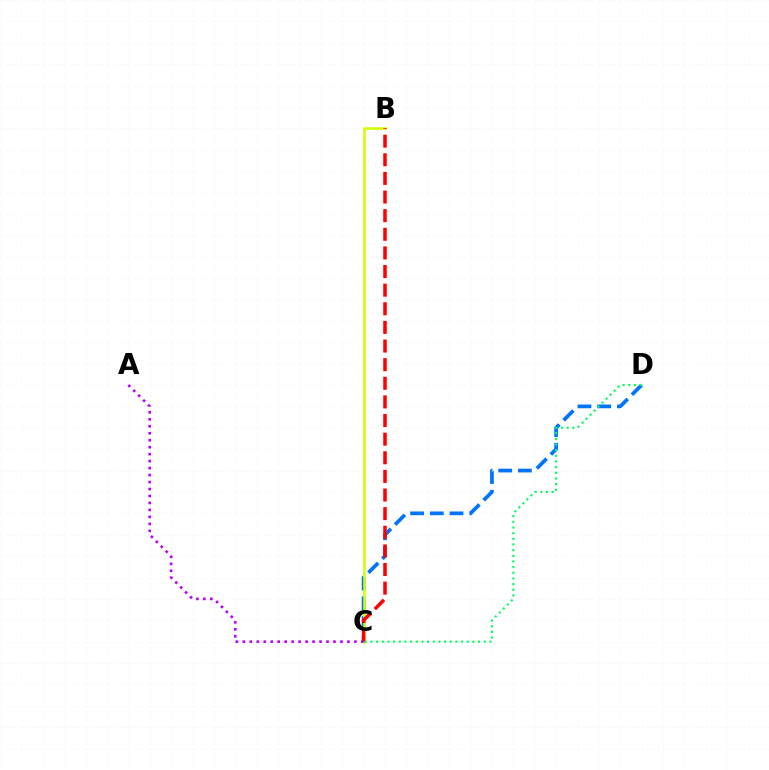{('C', 'D'): [{'color': '#0074ff', 'line_style': 'dashed', 'thickness': 2.68}, {'color': '#00ff5c', 'line_style': 'dotted', 'thickness': 1.54}], ('B', 'C'): [{'color': '#d1ff00', 'line_style': 'solid', 'thickness': 1.83}, {'color': '#ff0000', 'line_style': 'dashed', 'thickness': 2.53}], ('A', 'C'): [{'color': '#b900ff', 'line_style': 'dotted', 'thickness': 1.89}]}